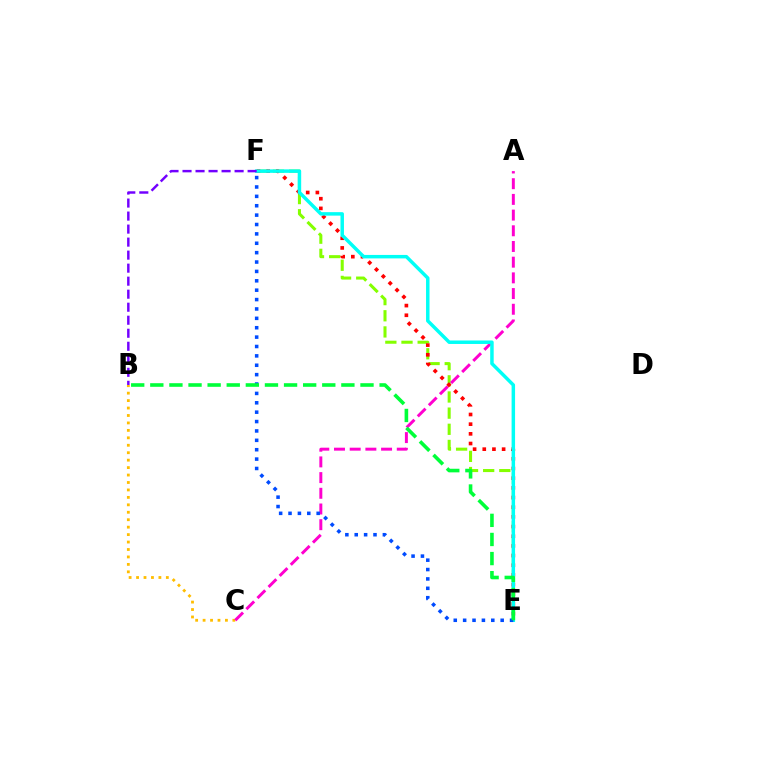{('E', 'F'): [{'color': '#84ff00', 'line_style': 'dashed', 'thickness': 2.19}, {'color': '#ff0000', 'line_style': 'dotted', 'thickness': 2.63}, {'color': '#00fff6', 'line_style': 'solid', 'thickness': 2.5}, {'color': '#004bff', 'line_style': 'dotted', 'thickness': 2.55}], ('B', 'C'): [{'color': '#ffbd00', 'line_style': 'dotted', 'thickness': 2.02}], ('A', 'C'): [{'color': '#ff00cf', 'line_style': 'dashed', 'thickness': 2.13}], ('B', 'E'): [{'color': '#00ff39', 'line_style': 'dashed', 'thickness': 2.6}], ('B', 'F'): [{'color': '#7200ff', 'line_style': 'dashed', 'thickness': 1.77}]}